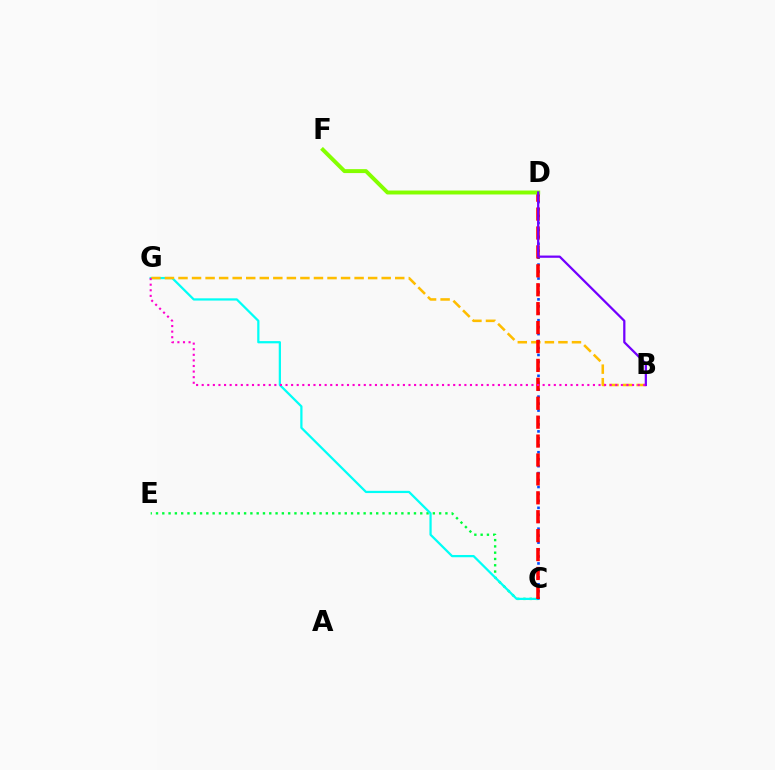{('C', 'E'): [{'color': '#00ff39', 'line_style': 'dotted', 'thickness': 1.71}], ('C', 'G'): [{'color': '#00fff6', 'line_style': 'solid', 'thickness': 1.62}], ('B', 'G'): [{'color': '#ffbd00', 'line_style': 'dashed', 'thickness': 1.84}, {'color': '#ff00cf', 'line_style': 'dotted', 'thickness': 1.52}], ('C', 'D'): [{'color': '#004bff', 'line_style': 'dotted', 'thickness': 1.89}, {'color': '#ff0000', 'line_style': 'dashed', 'thickness': 2.57}], ('D', 'F'): [{'color': '#84ff00', 'line_style': 'solid', 'thickness': 2.84}], ('B', 'D'): [{'color': '#7200ff', 'line_style': 'solid', 'thickness': 1.62}]}